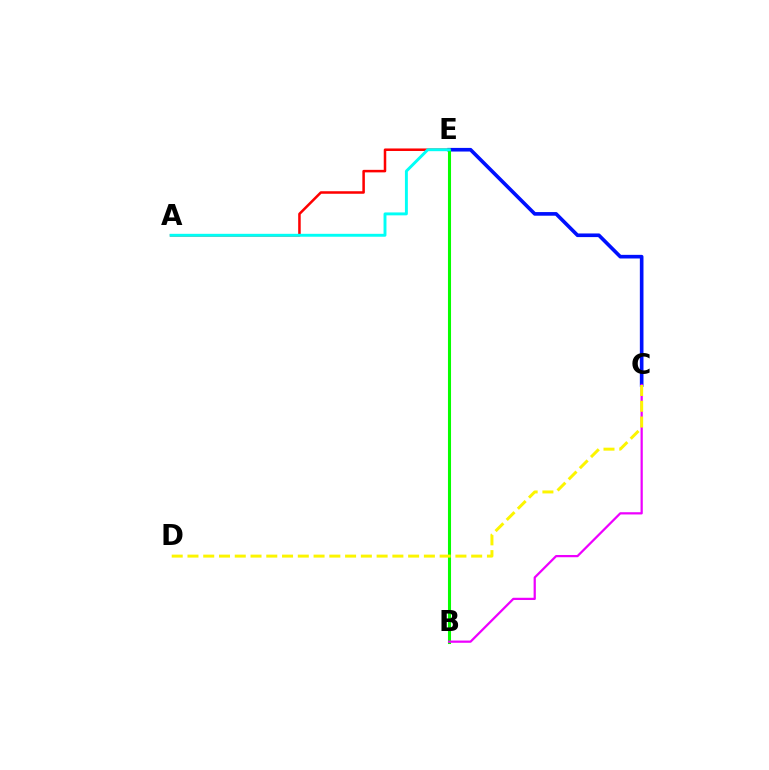{('C', 'E'): [{'color': '#0010ff', 'line_style': 'solid', 'thickness': 2.62}], ('A', 'E'): [{'color': '#ff0000', 'line_style': 'solid', 'thickness': 1.82}, {'color': '#00fff6', 'line_style': 'solid', 'thickness': 2.1}], ('B', 'E'): [{'color': '#08ff00', 'line_style': 'solid', 'thickness': 2.2}], ('B', 'C'): [{'color': '#ee00ff', 'line_style': 'solid', 'thickness': 1.61}], ('C', 'D'): [{'color': '#fcf500', 'line_style': 'dashed', 'thickness': 2.14}]}